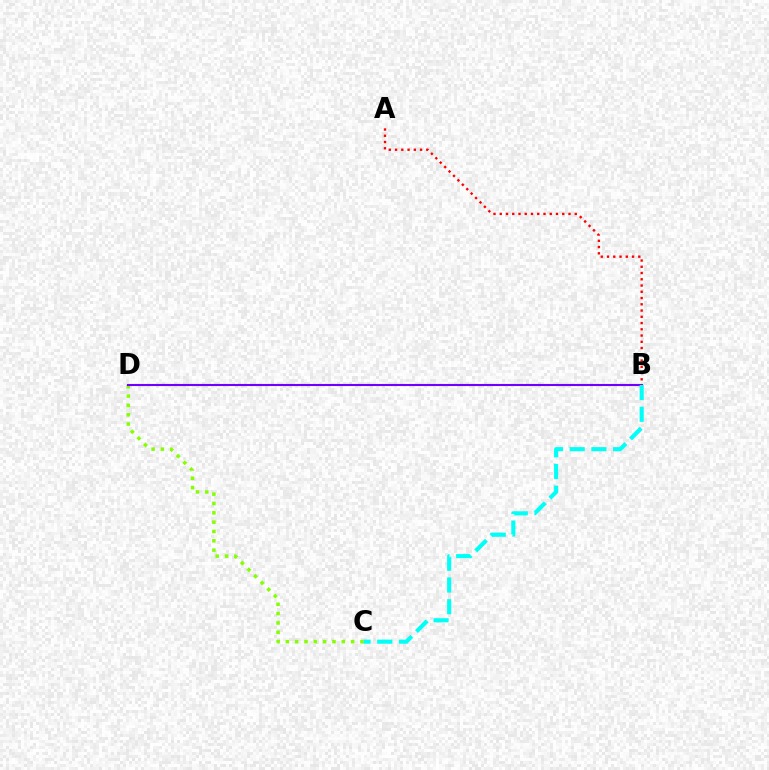{('C', 'D'): [{'color': '#84ff00', 'line_style': 'dotted', 'thickness': 2.53}], ('B', 'D'): [{'color': '#7200ff', 'line_style': 'solid', 'thickness': 1.52}], ('A', 'B'): [{'color': '#ff0000', 'line_style': 'dotted', 'thickness': 1.7}], ('B', 'C'): [{'color': '#00fff6', 'line_style': 'dashed', 'thickness': 2.95}]}